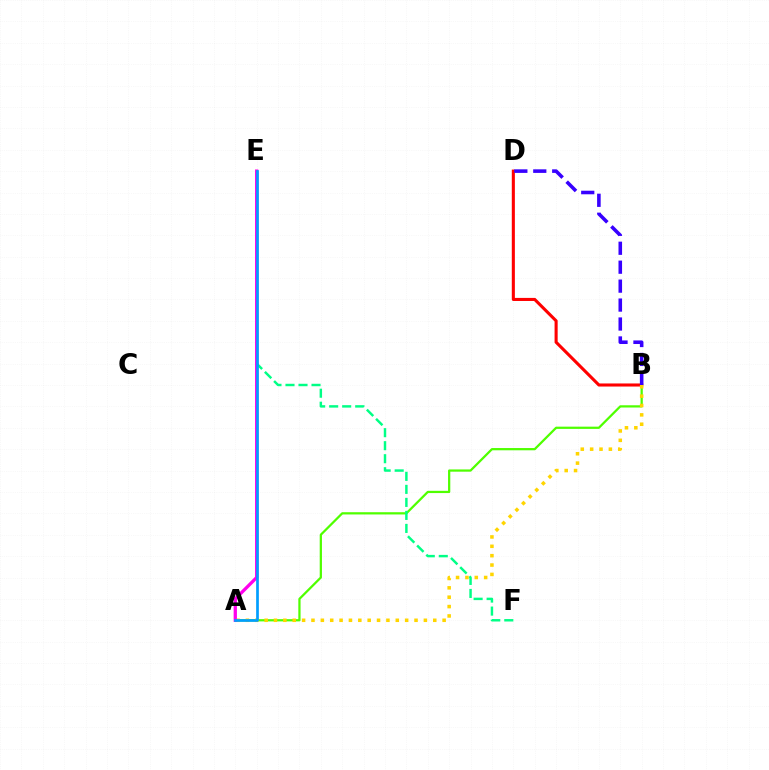{('A', 'B'): [{'color': '#4fff00', 'line_style': 'solid', 'thickness': 1.62}, {'color': '#ffd500', 'line_style': 'dotted', 'thickness': 2.55}], ('E', 'F'): [{'color': '#00ff86', 'line_style': 'dashed', 'thickness': 1.77}], ('B', 'D'): [{'color': '#ff0000', 'line_style': 'solid', 'thickness': 2.22}, {'color': '#3700ff', 'line_style': 'dashed', 'thickness': 2.57}], ('A', 'E'): [{'color': '#ff00ed', 'line_style': 'solid', 'thickness': 2.36}, {'color': '#009eff', 'line_style': 'solid', 'thickness': 1.94}]}